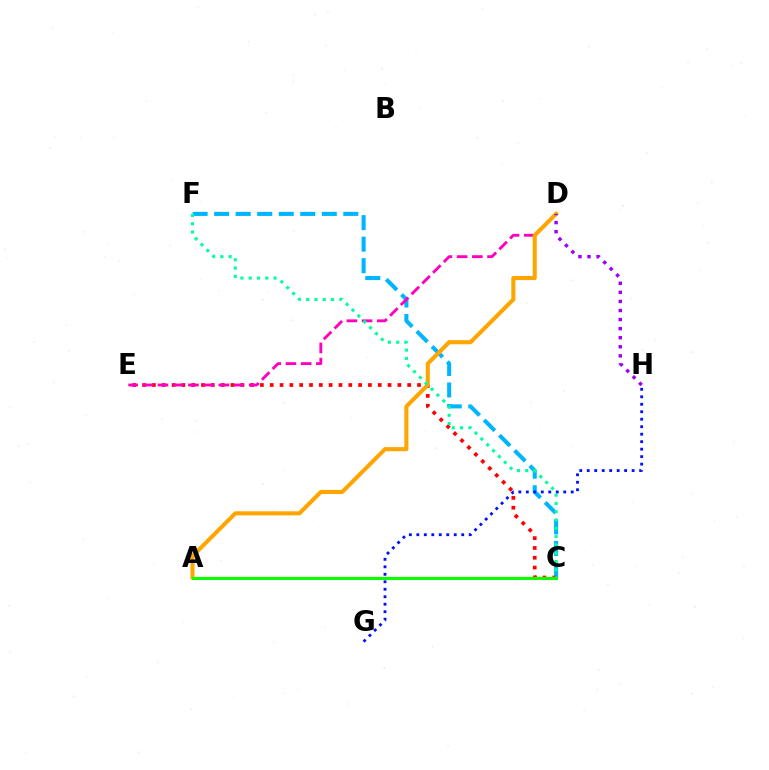{('C', 'F'): [{'color': '#00b5ff', 'line_style': 'dashed', 'thickness': 2.92}, {'color': '#00ff9d', 'line_style': 'dotted', 'thickness': 2.25}], ('C', 'E'): [{'color': '#ff0000', 'line_style': 'dotted', 'thickness': 2.67}], ('A', 'C'): [{'color': '#b3ff00', 'line_style': 'solid', 'thickness': 1.62}, {'color': '#08ff00', 'line_style': 'solid', 'thickness': 2.14}], ('D', 'E'): [{'color': '#ff00bd', 'line_style': 'dashed', 'thickness': 2.06}], ('A', 'D'): [{'color': '#ffa500', 'line_style': 'solid', 'thickness': 2.94}], ('G', 'H'): [{'color': '#0010ff', 'line_style': 'dotted', 'thickness': 2.03}], ('D', 'H'): [{'color': '#9b00ff', 'line_style': 'dotted', 'thickness': 2.46}]}